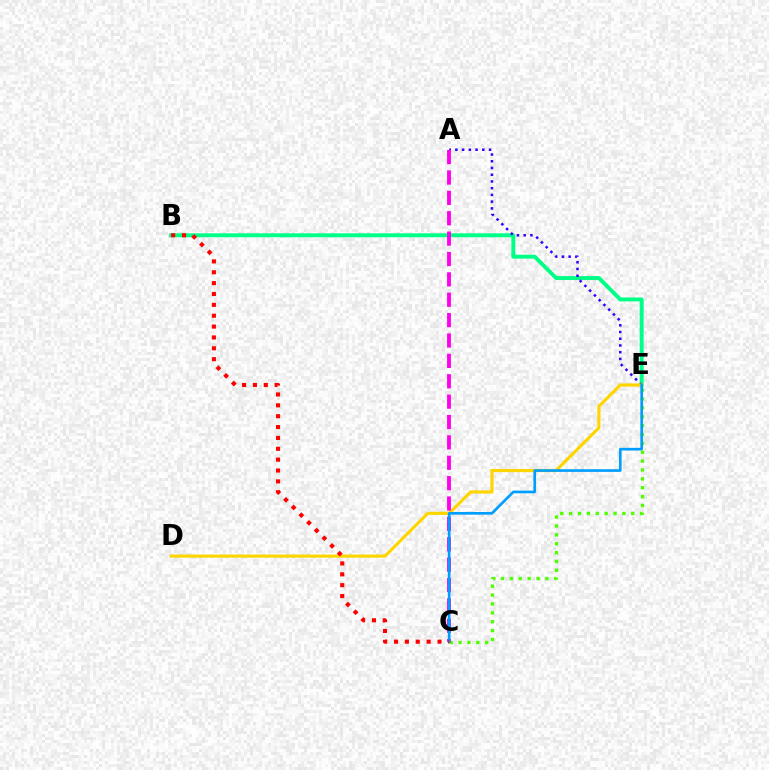{('B', 'E'): [{'color': '#00ff86', 'line_style': 'solid', 'thickness': 2.83}], ('A', 'E'): [{'color': '#3700ff', 'line_style': 'dotted', 'thickness': 1.83}], ('D', 'E'): [{'color': '#ffd500', 'line_style': 'solid', 'thickness': 2.27}], ('C', 'E'): [{'color': '#4fff00', 'line_style': 'dotted', 'thickness': 2.41}, {'color': '#009eff', 'line_style': 'solid', 'thickness': 1.92}], ('A', 'C'): [{'color': '#ff00ed', 'line_style': 'dashed', 'thickness': 2.77}], ('B', 'C'): [{'color': '#ff0000', 'line_style': 'dotted', 'thickness': 2.95}]}